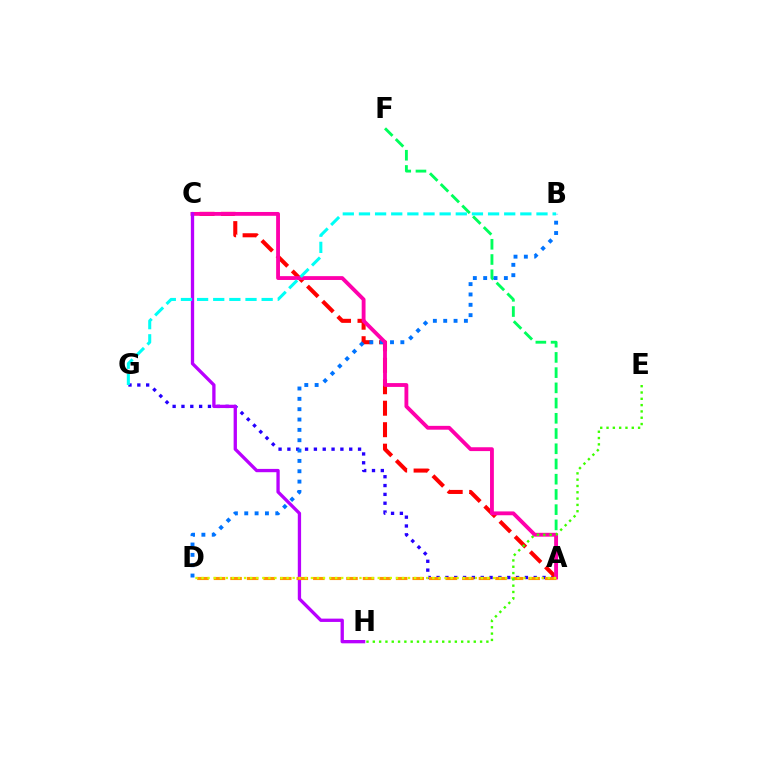{('A', 'G'): [{'color': '#2500ff', 'line_style': 'dotted', 'thickness': 2.4}], ('A', 'C'): [{'color': '#ff0000', 'line_style': 'dashed', 'thickness': 2.92}, {'color': '#ff00ac', 'line_style': 'solid', 'thickness': 2.76}], ('A', 'F'): [{'color': '#00ff5c', 'line_style': 'dashed', 'thickness': 2.07}], ('B', 'D'): [{'color': '#0074ff', 'line_style': 'dotted', 'thickness': 2.81}], ('C', 'H'): [{'color': '#b900ff', 'line_style': 'solid', 'thickness': 2.38}], ('A', 'D'): [{'color': '#ff9400', 'line_style': 'dashed', 'thickness': 2.25}, {'color': '#d1ff00', 'line_style': 'dotted', 'thickness': 1.65}], ('E', 'H'): [{'color': '#3dff00', 'line_style': 'dotted', 'thickness': 1.71}], ('B', 'G'): [{'color': '#00fff6', 'line_style': 'dashed', 'thickness': 2.19}]}